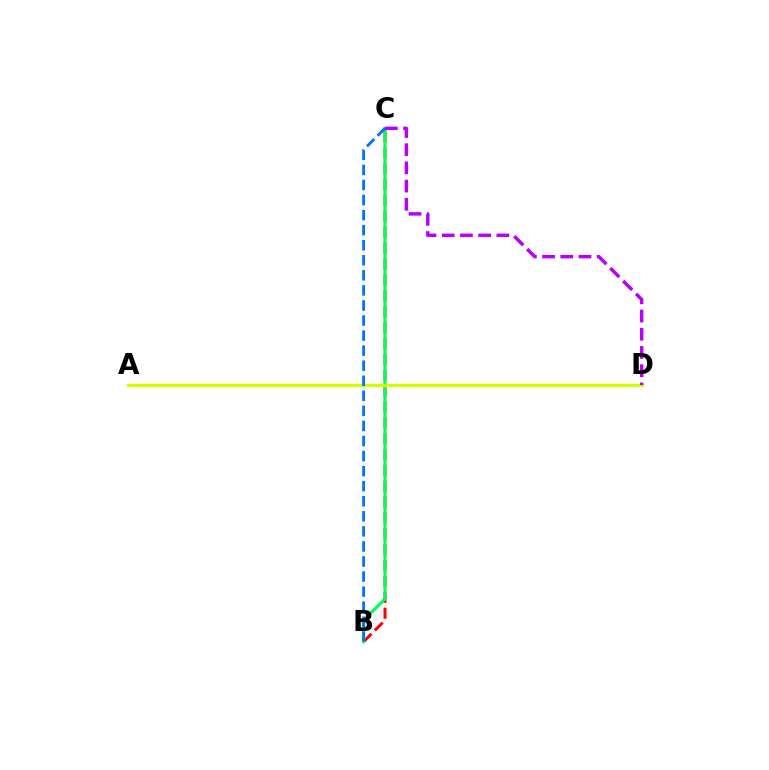{('B', 'C'): [{'color': '#ff0000', 'line_style': 'dashed', 'thickness': 2.16}, {'color': '#00ff5c', 'line_style': 'solid', 'thickness': 2.21}, {'color': '#0074ff', 'line_style': 'dashed', 'thickness': 2.05}], ('A', 'D'): [{'color': '#d1ff00', 'line_style': 'solid', 'thickness': 2.37}], ('C', 'D'): [{'color': '#b900ff', 'line_style': 'dashed', 'thickness': 2.47}]}